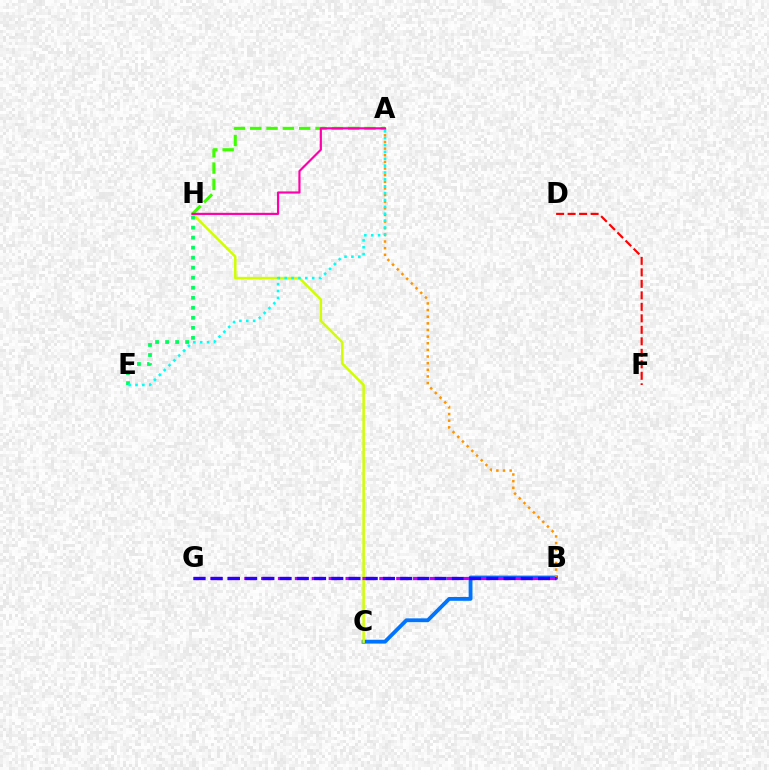{('B', 'C'): [{'color': '#0074ff', 'line_style': 'solid', 'thickness': 2.77}], ('A', 'B'): [{'color': '#ff9400', 'line_style': 'dotted', 'thickness': 1.8}], ('C', 'H'): [{'color': '#d1ff00', 'line_style': 'solid', 'thickness': 1.8}], ('B', 'G'): [{'color': '#b900ff', 'line_style': 'dashed', 'thickness': 2.29}, {'color': '#2500ff', 'line_style': 'dashed', 'thickness': 2.34}], ('A', 'H'): [{'color': '#3dff00', 'line_style': 'dashed', 'thickness': 2.22}, {'color': '#ff00ac', 'line_style': 'solid', 'thickness': 1.56}], ('D', 'F'): [{'color': '#ff0000', 'line_style': 'dashed', 'thickness': 1.56}], ('E', 'H'): [{'color': '#00ff5c', 'line_style': 'dotted', 'thickness': 2.72}], ('A', 'E'): [{'color': '#00fff6', 'line_style': 'dotted', 'thickness': 1.87}]}